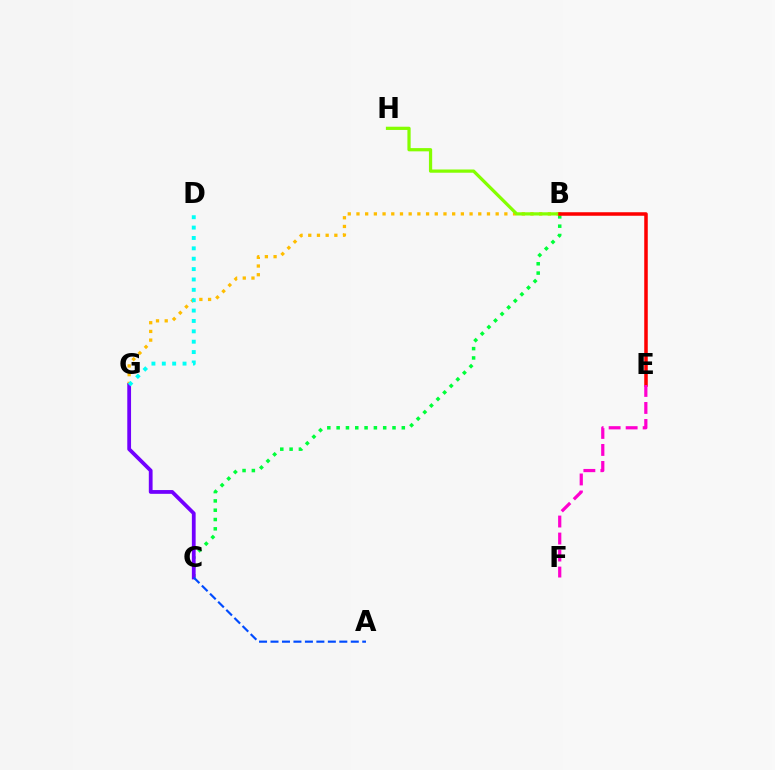{('B', 'C'): [{'color': '#00ff39', 'line_style': 'dotted', 'thickness': 2.53}], ('B', 'G'): [{'color': '#ffbd00', 'line_style': 'dotted', 'thickness': 2.36}], ('B', 'H'): [{'color': '#84ff00', 'line_style': 'solid', 'thickness': 2.33}], ('C', 'G'): [{'color': '#7200ff', 'line_style': 'solid', 'thickness': 2.72}], ('B', 'E'): [{'color': '#ff0000', 'line_style': 'solid', 'thickness': 2.54}], ('D', 'G'): [{'color': '#00fff6', 'line_style': 'dotted', 'thickness': 2.82}], ('A', 'C'): [{'color': '#004bff', 'line_style': 'dashed', 'thickness': 1.56}], ('E', 'F'): [{'color': '#ff00cf', 'line_style': 'dashed', 'thickness': 2.31}]}